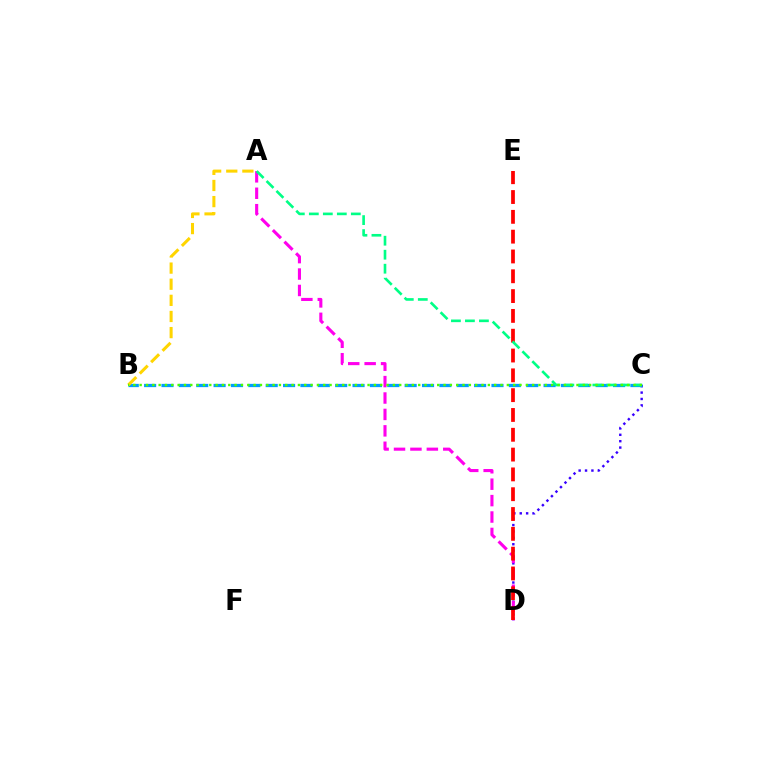{('C', 'D'): [{'color': '#3700ff', 'line_style': 'dotted', 'thickness': 1.73}], ('A', 'D'): [{'color': '#ff00ed', 'line_style': 'dashed', 'thickness': 2.23}], ('B', 'C'): [{'color': '#009eff', 'line_style': 'dashed', 'thickness': 2.36}, {'color': '#4fff00', 'line_style': 'dotted', 'thickness': 1.72}], ('D', 'E'): [{'color': '#ff0000', 'line_style': 'dashed', 'thickness': 2.69}], ('A', 'B'): [{'color': '#ffd500', 'line_style': 'dashed', 'thickness': 2.19}], ('A', 'C'): [{'color': '#00ff86', 'line_style': 'dashed', 'thickness': 1.9}]}